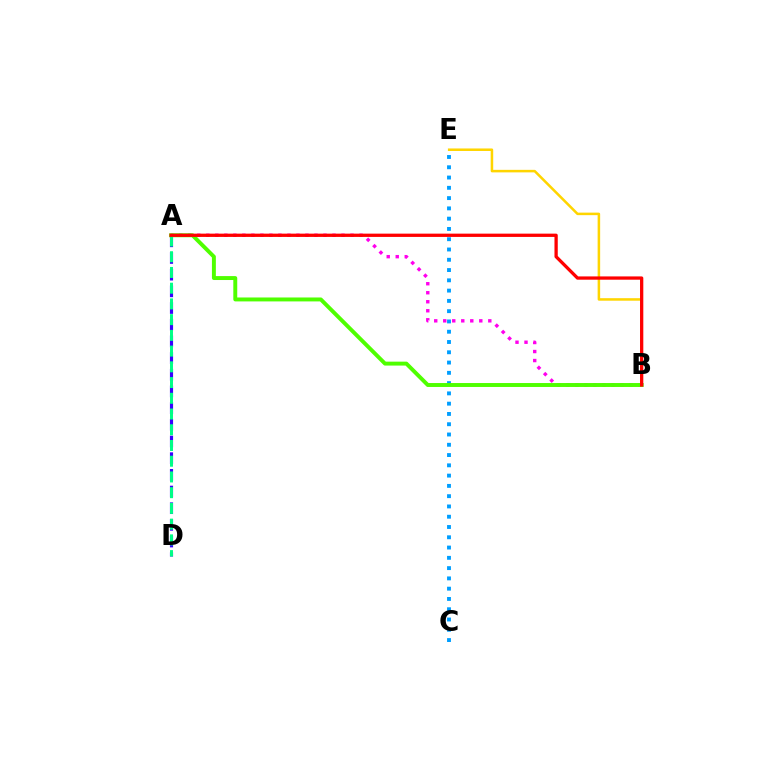{('B', 'E'): [{'color': '#ffd500', 'line_style': 'solid', 'thickness': 1.82}], ('A', 'B'): [{'color': '#ff00ed', 'line_style': 'dotted', 'thickness': 2.45}, {'color': '#4fff00', 'line_style': 'solid', 'thickness': 2.83}, {'color': '#ff0000', 'line_style': 'solid', 'thickness': 2.36}], ('A', 'D'): [{'color': '#3700ff', 'line_style': 'dashed', 'thickness': 2.27}, {'color': '#00ff86', 'line_style': 'dashed', 'thickness': 2.14}], ('C', 'E'): [{'color': '#009eff', 'line_style': 'dotted', 'thickness': 2.79}]}